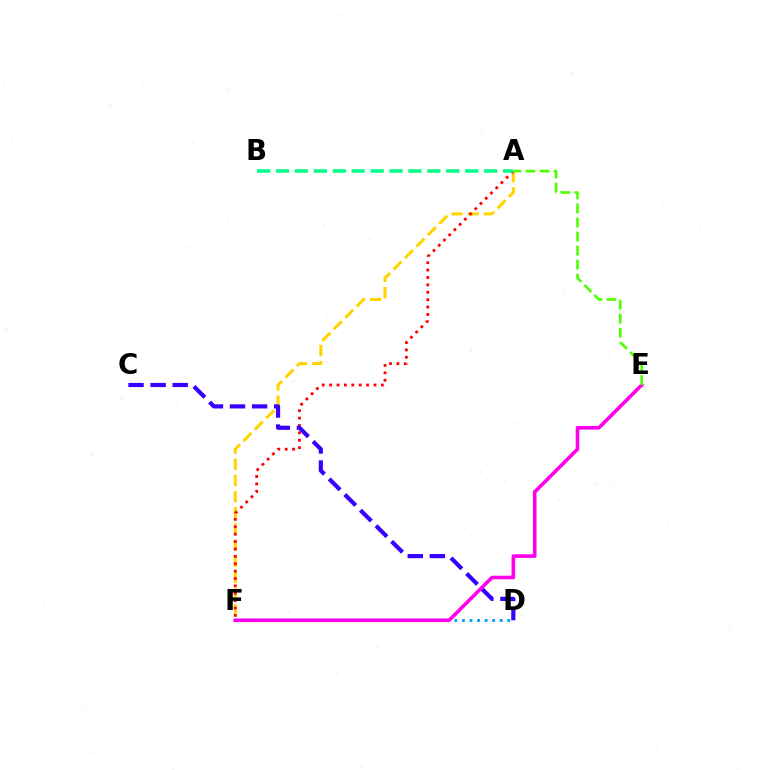{('A', 'F'): [{'color': '#ffd500', 'line_style': 'dashed', 'thickness': 2.2}, {'color': '#ff0000', 'line_style': 'dotted', 'thickness': 2.01}], ('A', 'B'): [{'color': '#00ff86', 'line_style': 'dashed', 'thickness': 2.57}], ('D', 'F'): [{'color': '#009eff', 'line_style': 'dotted', 'thickness': 2.05}], ('C', 'D'): [{'color': '#3700ff', 'line_style': 'dashed', 'thickness': 3.0}], ('E', 'F'): [{'color': '#ff00ed', 'line_style': 'solid', 'thickness': 2.59}], ('A', 'E'): [{'color': '#4fff00', 'line_style': 'dashed', 'thickness': 1.91}]}